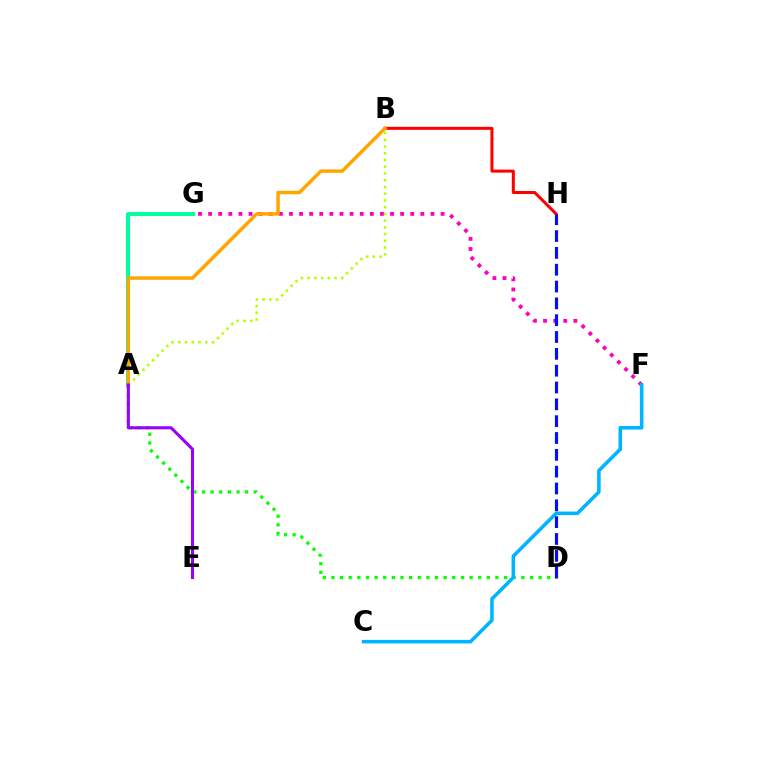{('A', 'D'): [{'color': '#08ff00', 'line_style': 'dotted', 'thickness': 2.35}], ('A', 'B'): [{'color': '#b3ff00', 'line_style': 'dotted', 'thickness': 1.83}, {'color': '#ffa500', 'line_style': 'solid', 'thickness': 2.5}], ('A', 'G'): [{'color': '#00ff9d', 'line_style': 'solid', 'thickness': 2.88}], ('B', 'H'): [{'color': '#ff0000', 'line_style': 'solid', 'thickness': 2.17}], ('F', 'G'): [{'color': '#ff00bd', 'line_style': 'dotted', 'thickness': 2.75}], ('C', 'F'): [{'color': '#00b5ff', 'line_style': 'solid', 'thickness': 2.56}], ('A', 'E'): [{'color': '#9b00ff', 'line_style': 'solid', 'thickness': 2.22}], ('D', 'H'): [{'color': '#0010ff', 'line_style': 'dashed', 'thickness': 2.29}]}